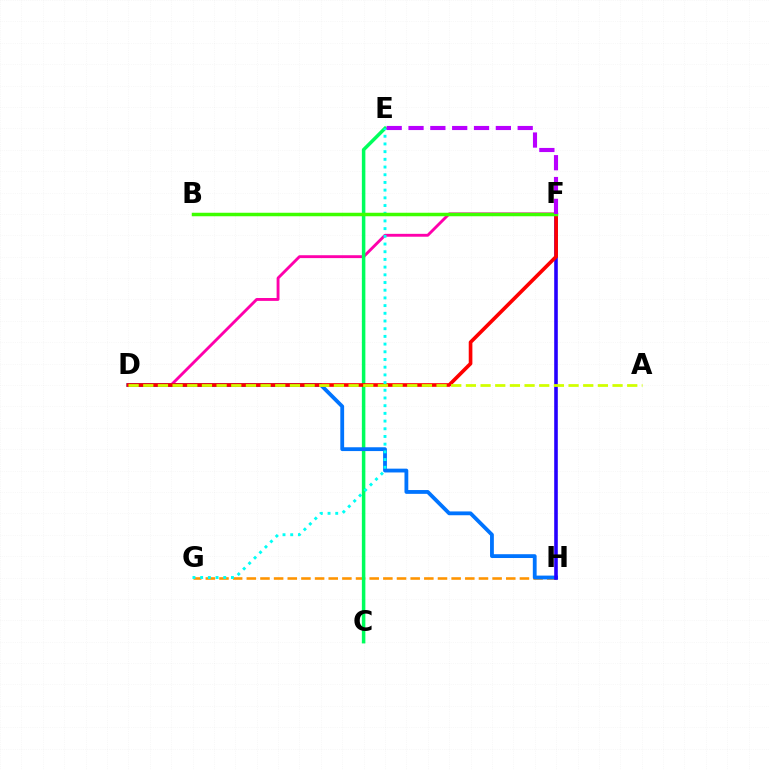{('G', 'H'): [{'color': '#ff9400', 'line_style': 'dashed', 'thickness': 1.86}], ('D', 'F'): [{'color': '#ff00ac', 'line_style': 'solid', 'thickness': 2.07}, {'color': '#ff0000', 'line_style': 'solid', 'thickness': 2.63}], ('C', 'E'): [{'color': '#00ff5c', 'line_style': 'solid', 'thickness': 2.52}], ('D', 'H'): [{'color': '#0074ff', 'line_style': 'solid', 'thickness': 2.74}], ('F', 'H'): [{'color': '#2500ff', 'line_style': 'solid', 'thickness': 2.59}], ('E', 'G'): [{'color': '#00fff6', 'line_style': 'dotted', 'thickness': 2.09}], ('A', 'D'): [{'color': '#d1ff00', 'line_style': 'dashed', 'thickness': 1.99}], ('B', 'F'): [{'color': '#3dff00', 'line_style': 'solid', 'thickness': 2.51}], ('E', 'F'): [{'color': '#b900ff', 'line_style': 'dashed', 'thickness': 2.97}]}